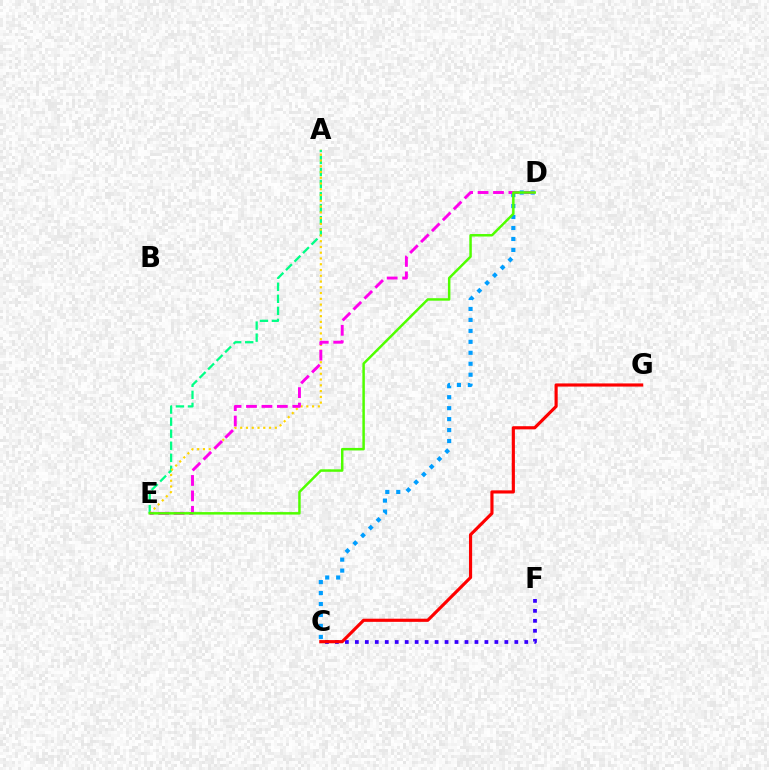{('C', 'F'): [{'color': '#3700ff', 'line_style': 'dotted', 'thickness': 2.71}], ('A', 'E'): [{'color': '#00ff86', 'line_style': 'dashed', 'thickness': 1.64}, {'color': '#ffd500', 'line_style': 'dotted', 'thickness': 1.57}], ('C', 'D'): [{'color': '#009eff', 'line_style': 'dotted', 'thickness': 2.98}], ('D', 'E'): [{'color': '#ff00ed', 'line_style': 'dashed', 'thickness': 2.1}, {'color': '#4fff00', 'line_style': 'solid', 'thickness': 1.79}], ('C', 'G'): [{'color': '#ff0000', 'line_style': 'solid', 'thickness': 2.27}]}